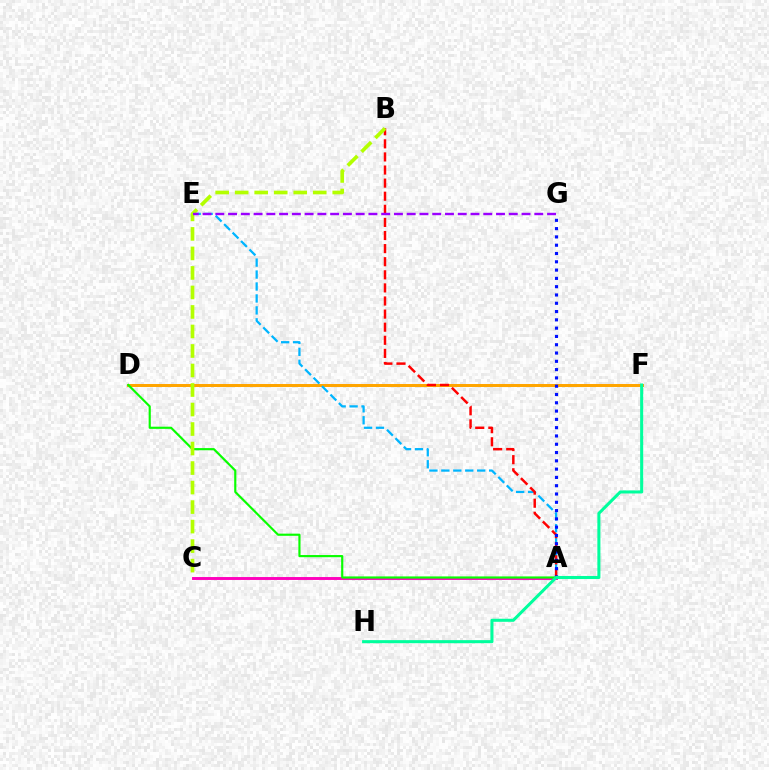{('A', 'C'): [{'color': '#ff00bd', 'line_style': 'solid', 'thickness': 2.1}], ('D', 'F'): [{'color': '#ffa500', 'line_style': 'solid', 'thickness': 2.16}], ('A', 'E'): [{'color': '#00b5ff', 'line_style': 'dashed', 'thickness': 1.62}], ('A', 'B'): [{'color': '#ff0000', 'line_style': 'dashed', 'thickness': 1.78}], ('A', 'D'): [{'color': '#08ff00', 'line_style': 'solid', 'thickness': 1.55}], ('A', 'G'): [{'color': '#0010ff', 'line_style': 'dotted', 'thickness': 2.25}], ('B', 'C'): [{'color': '#b3ff00', 'line_style': 'dashed', 'thickness': 2.65}], ('E', 'G'): [{'color': '#9b00ff', 'line_style': 'dashed', 'thickness': 1.73}], ('F', 'H'): [{'color': '#00ff9d', 'line_style': 'solid', 'thickness': 2.2}]}